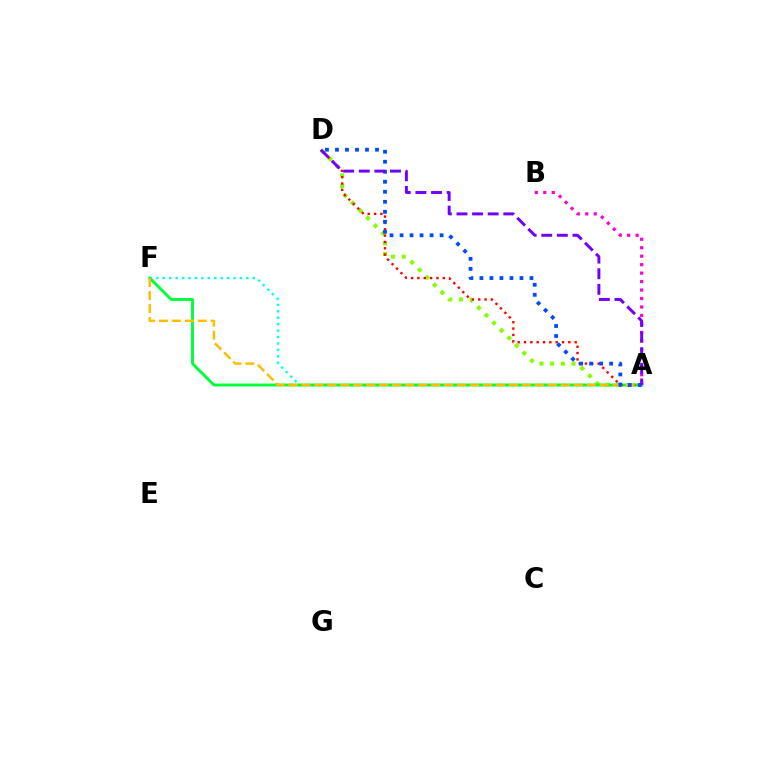{('A', 'F'): [{'color': '#00fff6', 'line_style': 'dotted', 'thickness': 1.75}, {'color': '#00ff39', 'line_style': 'solid', 'thickness': 2.08}, {'color': '#ffbd00', 'line_style': 'dashed', 'thickness': 1.76}], ('A', 'D'): [{'color': '#84ff00', 'line_style': 'dotted', 'thickness': 2.91}, {'color': '#ff0000', 'line_style': 'dotted', 'thickness': 1.72}, {'color': '#004bff', 'line_style': 'dotted', 'thickness': 2.72}, {'color': '#7200ff', 'line_style': 'dashed', 'thickness': 2.12}], ('A', 'B'): [{'color': '#ff00cf', 'line_style': 'dotted', 'thickness': 2.3}]}